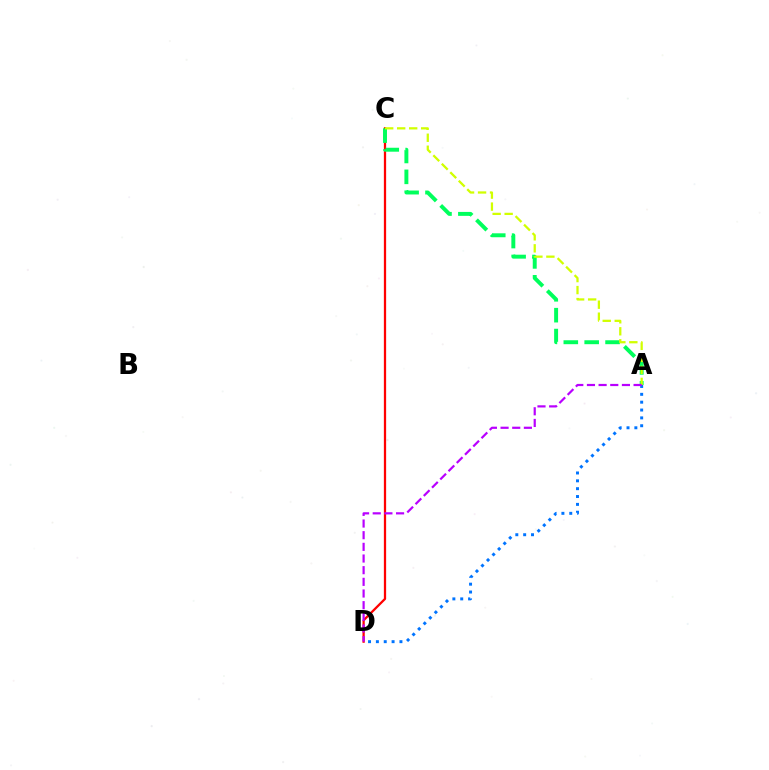{('C', 'D'): [{'color': '#ff0000', 'line_style': 'solid', 'thickness': 1.63}], ('A', 'D'): [{'color': '#0074ff', 'line_style': 'dotted', 'thickness': 2.13}, {'color': '#b900ff', 'line_style': 'dashed', 'thickness': 1.58}], ('A', 'C'): [{'color': '#00ff5c', 'line_style': 'dashed', 'thickness': 2.84}, {'color': '#d1ff00', 'line_style': 'dashed', 'thickness': 1.63}]}